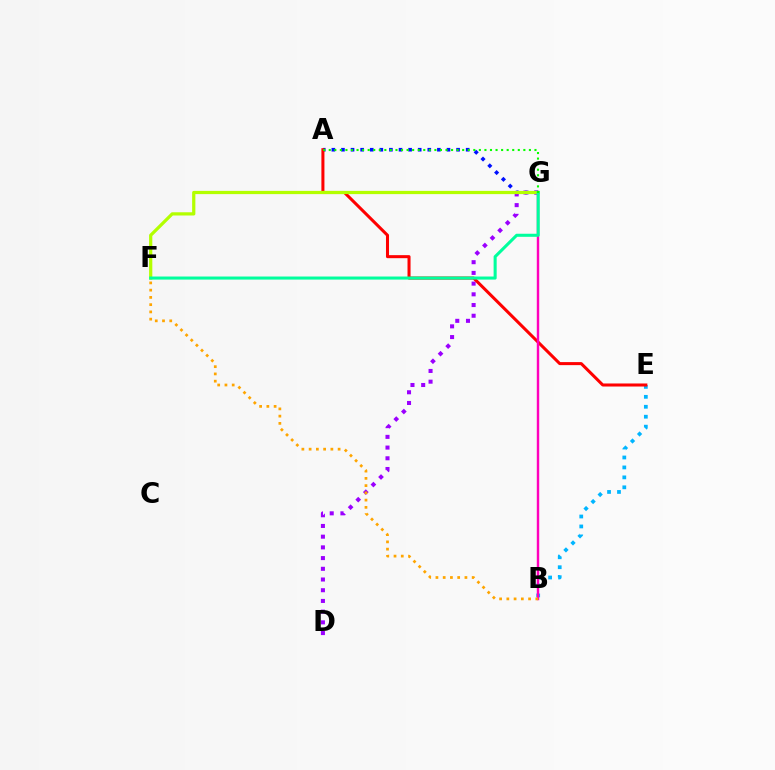{('A', 'G'): [{'color': '#0010ff', 'line_style': 'dotted', 'thickness': 2.61}, {'color': '#08ff00', 'line_style': 'dotted', 'thickness': 1.51}], ('D', 'G'): [{'color': '#9b00ff', 'line_style': 'dotted', 'thickness': 2.91}], ('B', 'E'): [{'color': '#00b5ff', 'line_style': 'dotted', 'thickness': 2.7}], ('A', 'E'): [{'color': '#ff0000', 'line_style': 'solid', 'thickness': 2.19}], ('B', 'G'): [{'color': '#ff00bd', 'line_style': 'solid', 'thickness': 1.75}], ('F', 'G'): [{'color': '#b3ff00', 'line_style': 'solid', 'thickness': 2.32}, {'color': '#00ff9d', 'line_style': 'solid', 'thickness': 2.21}], ('B', 'F'): [{'color': '#ffa500', 'line_style': 'dotted', 'thickness': 1.97}]}